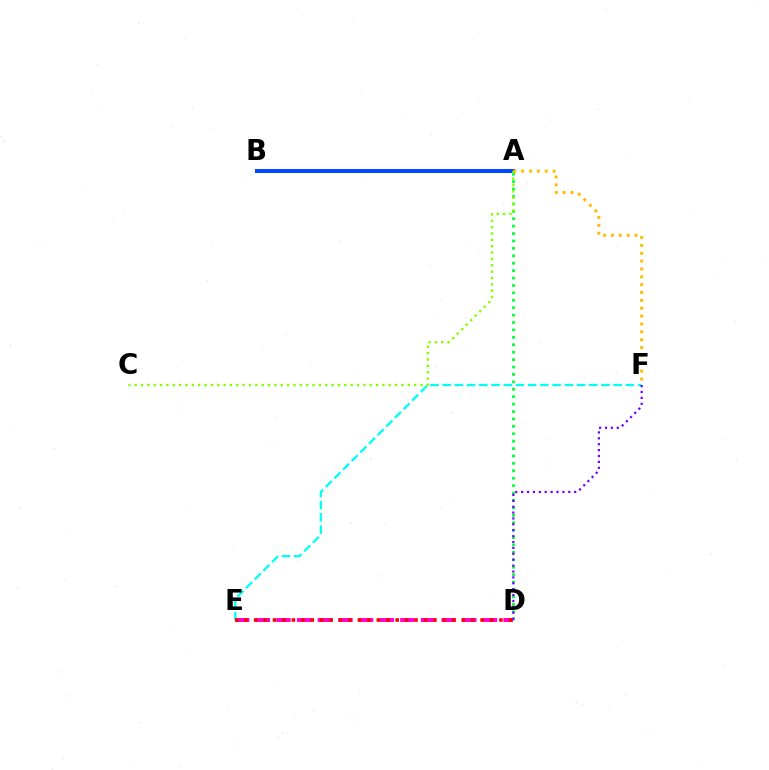{('A', 'D'): [{'color': '#00ff39', 'line_style': 'dotted', 'thickness': 2.01}], ('D', 'E'): [{'color': '#ff00cf', 'line_style': 'dashed', 'thickness': 2.8}, {'color': '#ff0000', 'line_style': 'dotted', 'thickness': 2.56}], ('E', 'F'): [{'color': '#00fff6', 'line_style': 'dashed', 'thickness': 1.66}], ('A', 'B'): [{'color': '#004bff', 'line_style': 'solid', 'thickness': 2.9}], ('A', 'C'): [{'color': '#84ff00', 'line_style': 'dotted', 'thickness': 1.73}], ('D', 'F'): [{'color': '#7200ff', 'line_style': 'dotted', 'thickness': 1.6}], ('A', 'F'): [{'color': '#ffbd00', 'line_style': 'dotted', 'thickness': 2.14}]}